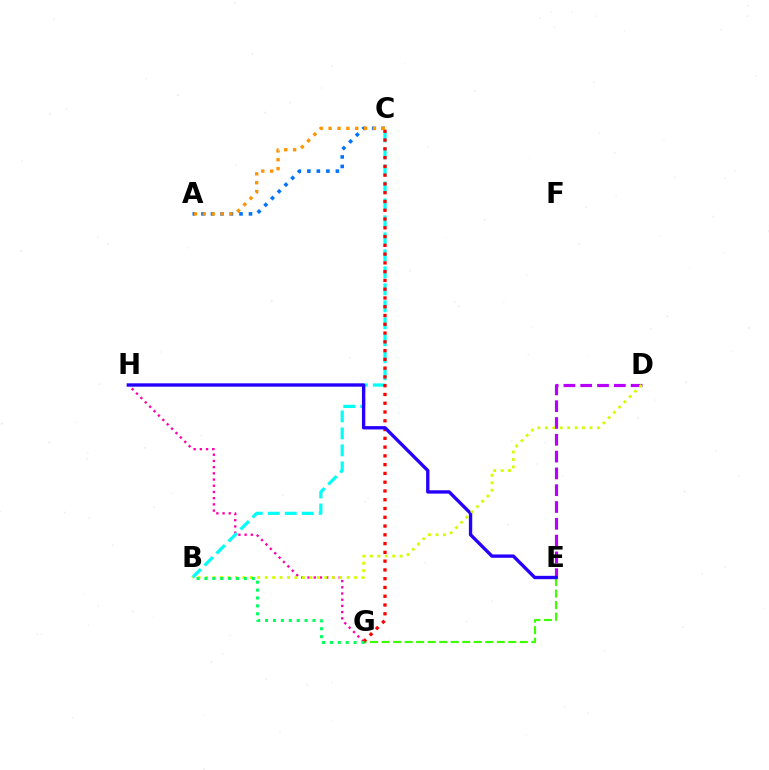{('A', 'C'): [{'color': '#0074ff', 'line_style': 'dotted', 'thickness': 2.58}, {'color': '#ff9400', 'line_style': 'dotted', 'thickness': 2.41}], ('G', 'H'): [{'color': '#ff00ac', 'line_style': 'dotted', 'thickness': 1.69}], ('E', 'G'): [{'color': '#3dff00', 'line_style': 'dashed', 'thickness': 1.56}], ('B', 'C'): [{'color': '#00fff6', 'line_style': 'dashed', 'thickness': 2.31}], ('C', 'G'): [{'color': '#ff0000', 'line_style': 'dotted', 'thickness': 2.38}], ('D', 'E'): [{'color': '#b900ff', 'line_style': 'dashed', 'thickness': 2.28}], ('E', 'H'): [{'color': '#2500ff', 'line_style': 'solid', 'thickness': 2.41}], ('B', 'D'): [{'color': '#d1ff00', 'line_style': 'dotted', 'thickness': 2.02}], ('B', 'G'): [{'color': '#00ff5c', 'line_style': 'dotted', 'thickness': 2.15}]}